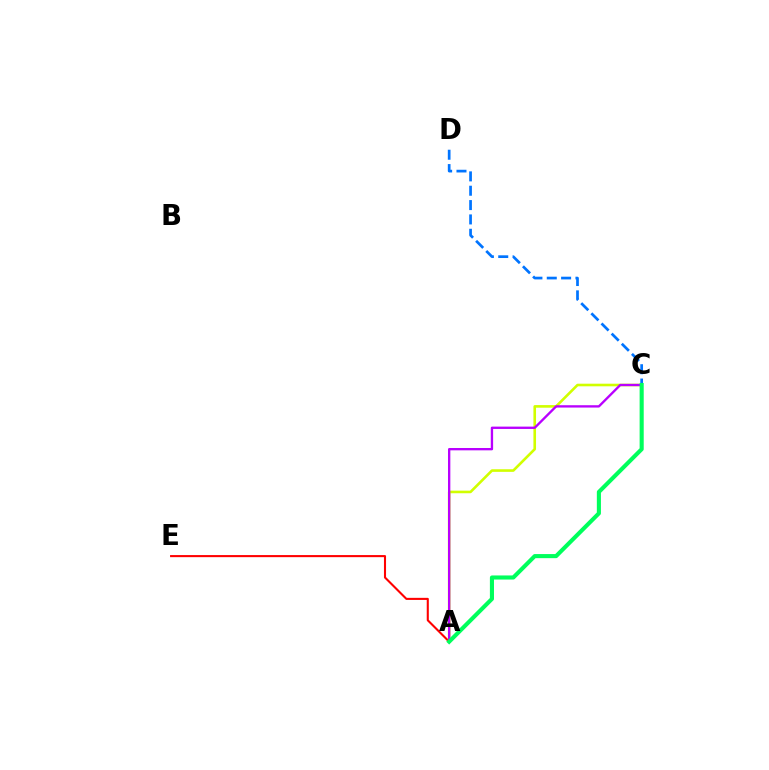{('A', 'E'): [{'color': '#ff0000', 'line_style': 'solid', 'thickness': 1.5}], ('A', 'C'): [{'color': '#d1ff00', 'line_style': 'solid', 'thickness': 1.88}, {'color': '#b900ff', 'line_style': 'solid', 'thickness': 1.68}, {'color': '#00ff5c', 'line_style': 'solid', 'thickness': 2.95}], ('C', 'D'): [{'color': '#0074ff', 'line_style': 'dashed', 'thickness': 1.95}]}